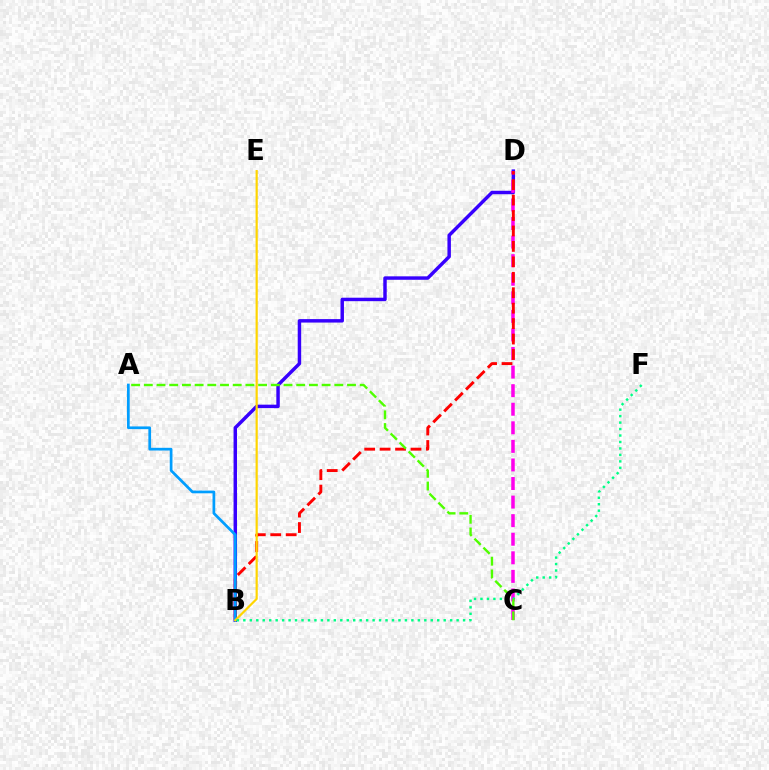{('B', 'D'): [{'color': '#3700ff', 'line_style': 'solid', 'thickness': 2.49}, {'color': '#ff0000', 'line_style': 'dashed', 'thickness': 2.1}], ('C', 'D'): [{'color': '#ff00ed', 'line_style': 'dashed', 'thickness': 2.52}], ('A', 'B'): [{'color': '#009eff', 'line_style': 'solid', 'thickness': 1.95}], ('B', 'E'): [{'color': '#ffd500', 'line_style': 'solid', 'thickness': 1.58}], ('B', 'F'): [{'color': '#00ff86', 'line_style': 'dotted', 'thickness': 1.76}], ('A', 'C'): [{'color': '#4fff00', 'line_style': 'dashed', 'thickness': 1.73}]}